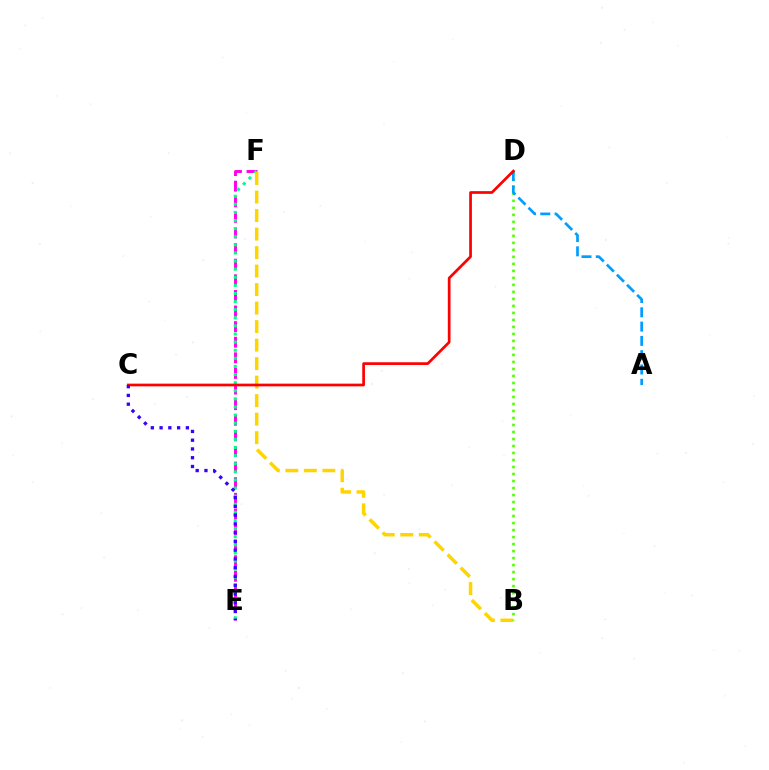{('E', 'F'): [{'color': '#ff00ed', 'line_style': 'dashed', 'thickness': 2.12}, {'color': '#00ff86', 'line_style': 'dotted', 'thickness': 2.2}], ('B', 'F'): [{'color': '#ffd500', 'line_style': 'dashed', 'thickness': 2.51}], ('B', 'D'): [{'color': '#4fff00', 'line_style': 'dotted', 'thickness': 1.9}], ('A', 'D'): [{'color': '#009eff', 'line_style': 'dashed', 'thickness': 1.94}], ('C', 'D'): [{'color': '#ff0000', 'line_style': 'solid', 'thickness': 1.95}], ('C', 'E'): [{'color': '#3700ff', 'line_style': 'dotted', 'thickness': 2.38}]}